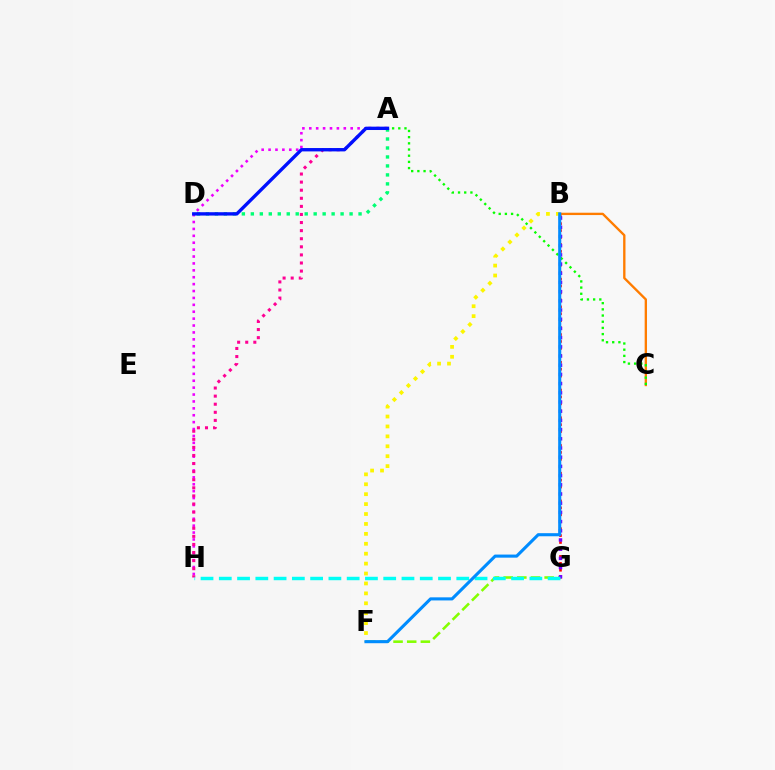{('A', 'H'): [{'color': '#ee00ff', 'line_style': 'dotted', 'thickness': 1.87}, {'color': '#ff0094', 'line_style': 'dotted', 'thickness': 2.2}], ('B', 'C'): [{'color': '#ff7c00', 'line_style': 'solid', 'thickness': 1.69}], ('B', 'G'): [{'color': '#ff0000', 'line_style': 'dotted', 'thickness': 1.88}, {'color': '#7200ff', 'line_style': 'dotted', 'thickness': 2.5}], ('A', 'C'): [{'color': '#08ff00', 'line_style': 'dotted', 'thickness': 1.68}], ('F', 'G'): [{'color': '#84ff00', 'line_style': 'dashed', 'thickness': 1.86}], ('A', 'D'): [{'color': '#00ff74', 'line_style': 'dotted', 'thickness': 2.44}, {'color': '#0010ff', 'line_style': 'solid', 'thickness': 2.42}], ('G', 'H'): [{'color': '#00fff6', 'line_style': 'dashed', 'thickness': 2.48}], ('B', 'F'): [{'color': '#fcf500', 'line_style': 'dotted', 'thickness': 2.69}, {'color': '#008cff', 'line_style': 'solid', 'thickness': 2.23}]}